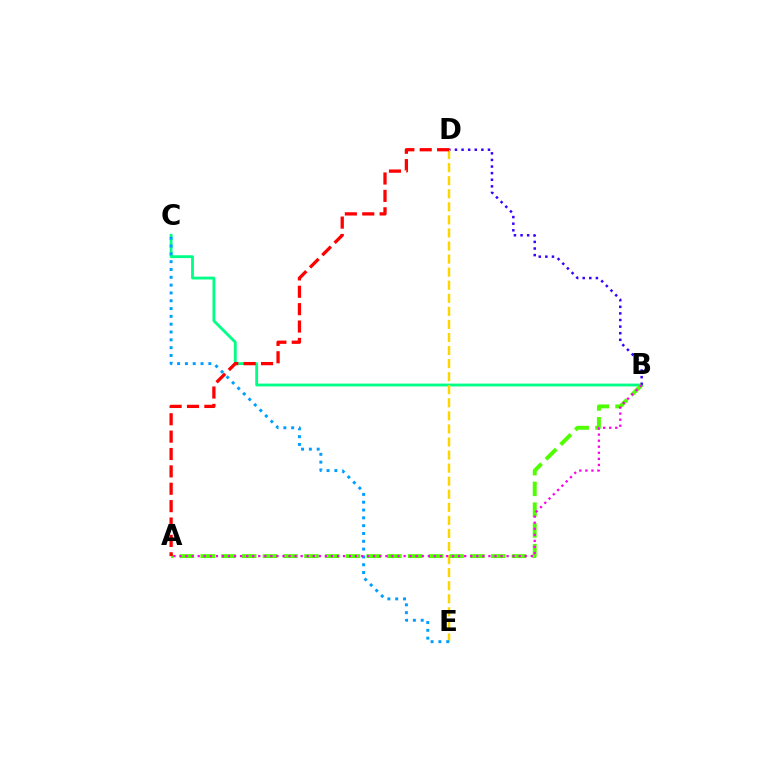{('B', 'C'): [{'color': '#00ff86', 'line_style': 'solid', 'thickness': 2.04}], ('B', 'D'): [{'color': '#3700ff', 'line_style': 'dotted', 'thickness': 1.79}], ('D', 'E'): [{'color': '#ffd500', 'line_style': 'dashed', 'thickness': 1.77}], ('A', 'B'): [{'color': '#4fff00', 'line_style': 'dashed', 'thickness': 2.82}, {'color': '#ff00ed', 'line_style': 'dotted', 'thickness': 1.65}], ('A', 'D'): [{'color': '#ff0000', 'line_style': 'dashed', 'thickness': 2.36}], ('C', 'E'): [{'color': '#009eff', 'line_style': 'dotted', 'thickness': 2.12}]}